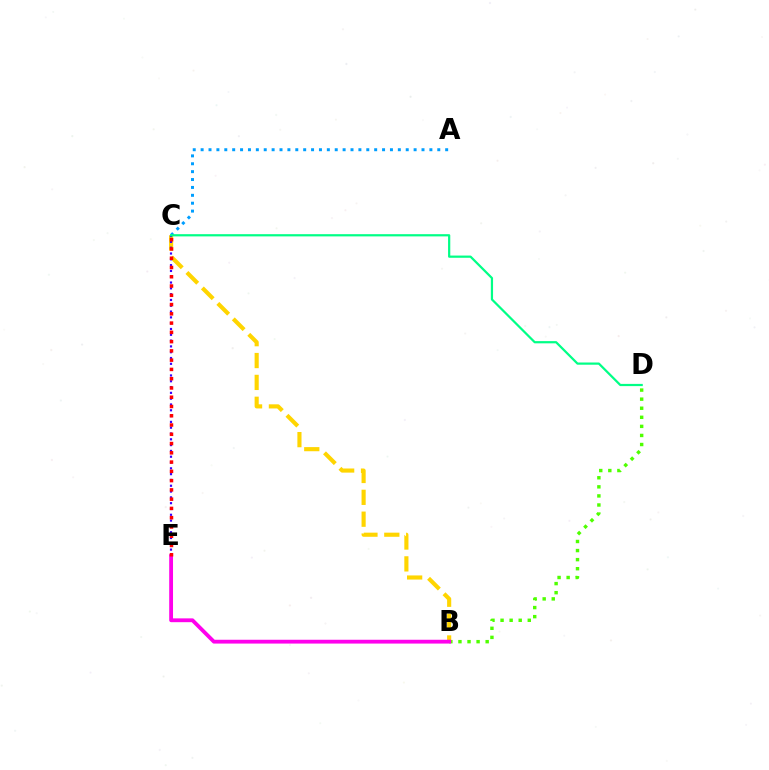{('B', 'D'): [{'color': '#4fff00', 'line_style': 'dotted', 'thickness': 2.46}], ('B', 'C'): [{'color': '#ffd500', 'line_style': 'dashed', 'thickness': 2.97}], ('A', 'C'): [{'color': '#009eff', 'line_style': 'dotted', 'thickness': 2.14}], ('C', 'E'): [{'color': '#3700ff', 'line_style': 'dotted', 'thickness': 1.58}, {'color': '#ff0000', 'line_style': 'dotted', 'thickness': 2.52}], ('B', 'E'): [{'color': '#ff00ed', 'line_style': 'solid', 'thickness': 2.75}], ('C', 'D'): [{'color': '#00ff86', 'line_style': 'solid', 'thickness': 1.6}]}